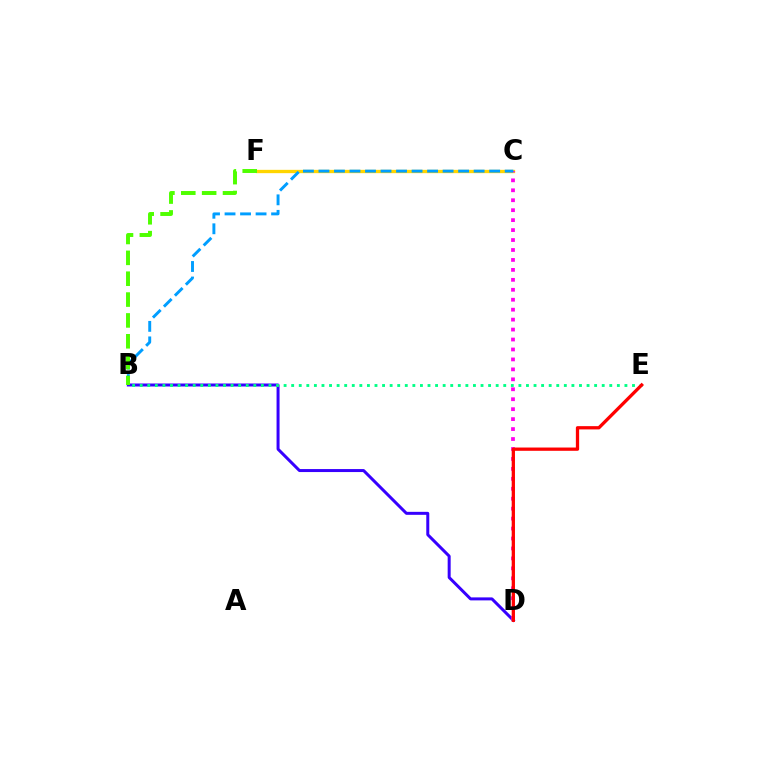{('C', 'F'): [{'color': '#ffd500', 'line_style': 'solid', 'thickness': 2.39}], ('B', 'D'): [{'color': '#3700ff', 'line_style': 'solid', 'thickness': 2.16}], ('C', 'D'): [{'color': '#ff00ed', 'line_style': 'dotted', 'thickness': 2.7}], ('B', 'C'): [{'color': '#009eff', 'line_style': 'dashed', 'thickness': 2.11}], ('B', 'E'): [{'color': '#00ff86', 'line_style': 'dotted', 'thickness': 2.06}], ('D', 'E'): [{'color': '#ff0000', 'line_style': 'solid', 'thickness': 2.36}], ('B', 'F'): [{'color': '#4fff00', 'line_style': 'dashed', 'thickness': 2.83}]}